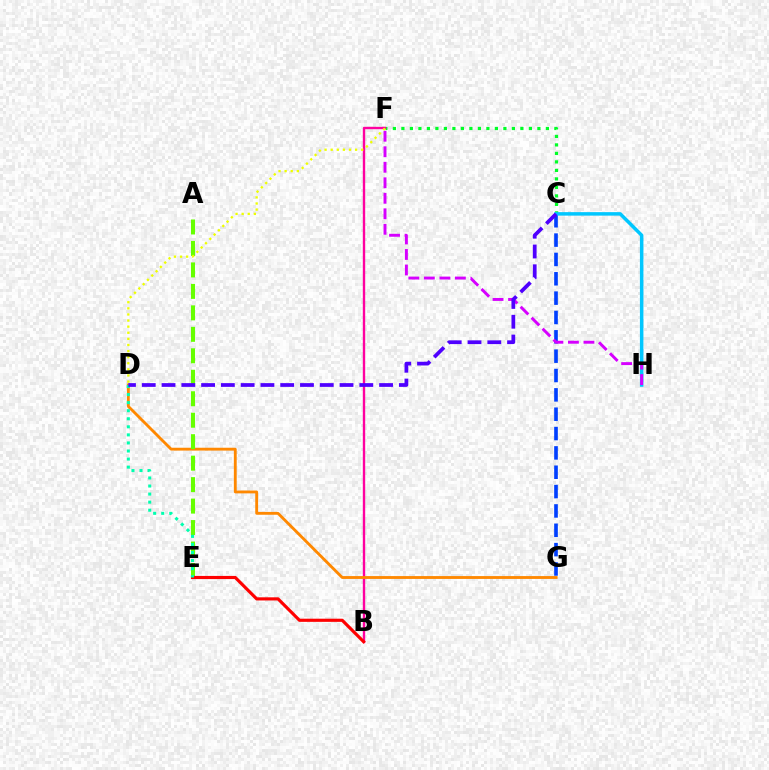{('C', 'F'): [{'color': '#00ff27', 'line_style': 'dotted', 'thickness': 2.31}], ('B', 'F'): [{'color': '#ff00a0', 'line_style': 'solid', 'thickness': 1.71}], ('D', 'G'): [{'color': '#ff8800', 'line_style': 'solid', 'thickness': 2.05}], ('A', 'E'): [{'color': '#66ff00', 'line_style': 'dashed', 'thickness': 2.92}], ('C', 'G'): [{'color': '#003fff', 'line_style': 'dashed', 'thickness': 2.63}], ('C', 'H'): [{'color': '#00c7ff', 'line_style': 'solid', 'thickness': 2.52}], ('F', 'H'): [{'color': '#d600ff', 'line_style': 'dashed', 'thickness': 2.11}], ('B', 'E'): [{'color': '#ff0000', 'line_style': 'solid', 'thickness': 2.27}], ('D', 'F'): [{'color': '#eeff00', 'line_style': 'dotted', 'thickness': 1.66}], ('D', 'E'): [{'color': '#00ffaf', 'line_style': 'dotted', 'thickness': 2.19}], ('C', 'D'): [{'color': '#4f00ff', 'line_style': 'dashed', 'thickness': 2.69}]}